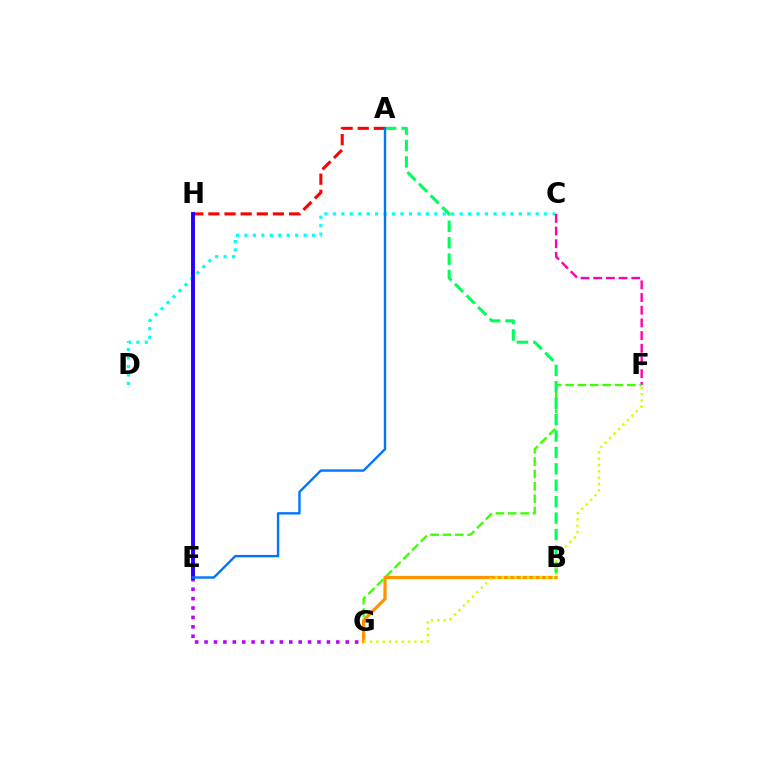{('C', 'D'): [{'color': '#00fff6', 'line_style': 'dotted', 'thickness': 2.3}], ('A', 'H'): [{'color': '#ff0000', 'line_style': 'dashed', 'thickness': 2.19}], ('C', 'F'): [{'color': '#ff00ac', 'line_style': 'dashed', 'thickness': 1.72}], ('F', 'G'): [{'color': '#3dff00', 'line_style': 'dashed', 'thickness': 1.68}, {'color': '#d1ff00', 'line_style': 'dotted', 'thickness': 1.72}], ('A', 'B'): [{'color': '#00ff5c', 'line_style': 'dashed', 'thickness': 2.23}], ('E', 'G'): [{'color': '#b900ff', 'line_style': 'dotted', 'thickness': 2.56}], ('B', 'G'): [{'color': '#ff9400', 'line_style': 'solid', 'thickness': 2.32}], ('E', 'H'): [{'color': '#2500ff', 'line_style': 'solid', 'thickness': 2.81}], ('A', 'E'): [{'color': '#0074ff', 'line_style': 'solid', 'thickness': 1.71}]}